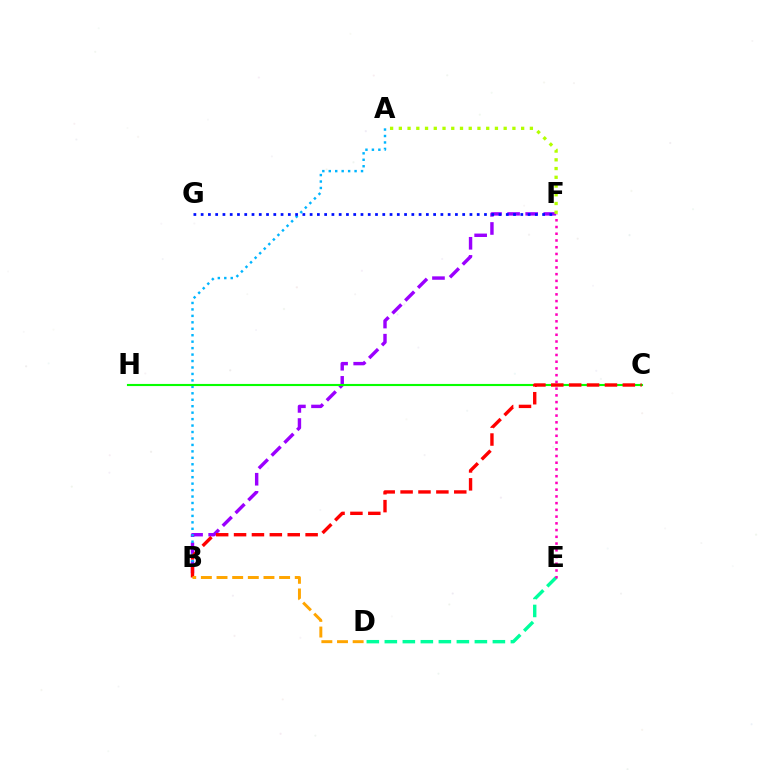{('B', 'F'): [{'color': '#9b00ff', 'line_style': 'dashed', 'thickness': 2.46}], ('A', 'B'): [{'color': '#00b5ff', 'line_style': 'dotted', 'thickness': 1.75}], ('D', 'E'): [{'color': '#00ff9d', 'line_style': 'dashed', 'thickness': 2.45}], ('F', 'G'): [{'color': '#0010ff', 'line_style': 'dotted', 'thickness': 1.97}], ('E', 'F'): [{'color': '#ff00bd', 'line_style': 'dotted', 'thickness': 1.83}], ('C', 'H'): [{'color': '#08ff00', 'line_style': 'solid', 'thickness': 1.53}], ('B', 'C'): [{'color': '#ff0000', 'line_style': 'dashed', 'thickness': 2.43}], ('B', 'D'): [{'color': '#ffa500', 'line_style': 'dashed', 'thickness': 2.13}], ('A', 'F'): [{'color': '#b3ff00', 'line_style': 'dotted', 'thickness': 2.37}]}